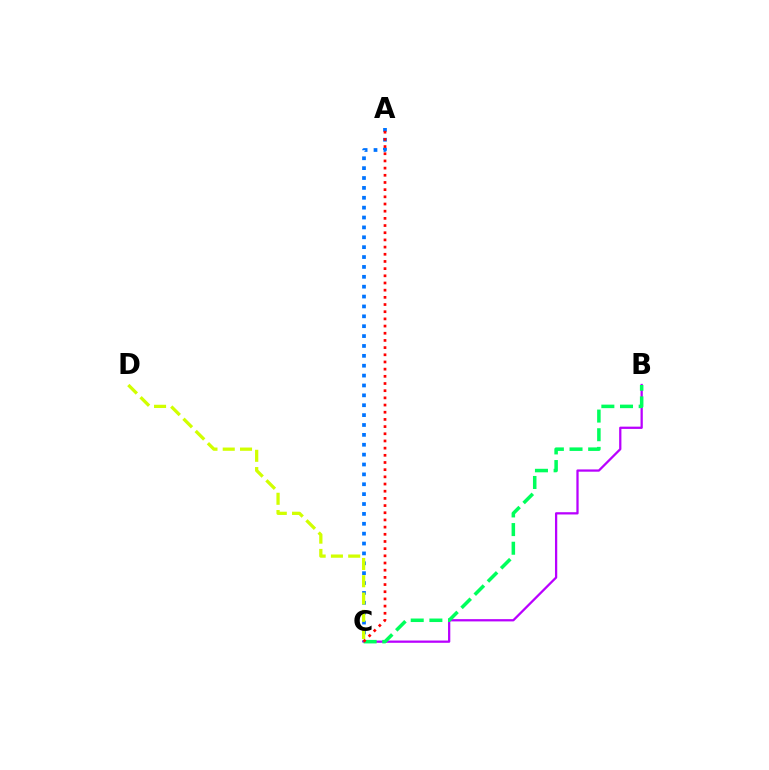{('A', 'C'): [{'color': '#0074ff', 'line_style': 'dotted', 'thickness': 2.68}, {'color': '#ff0000', 'line_style': 'dotted', 'thickness': 1.95}], ('B', 'C'): [{'color': '#b900ff', 'line_style': 'solid', 'thickness': 1.63}, {'color': '#00ff5c', 'line_style': 'dashed', 'thickness': 2.53}], ('C', 'D'): [{'color': '#d1ff00', 'line_style': 'dashed', 'thickness': 2.35}]}